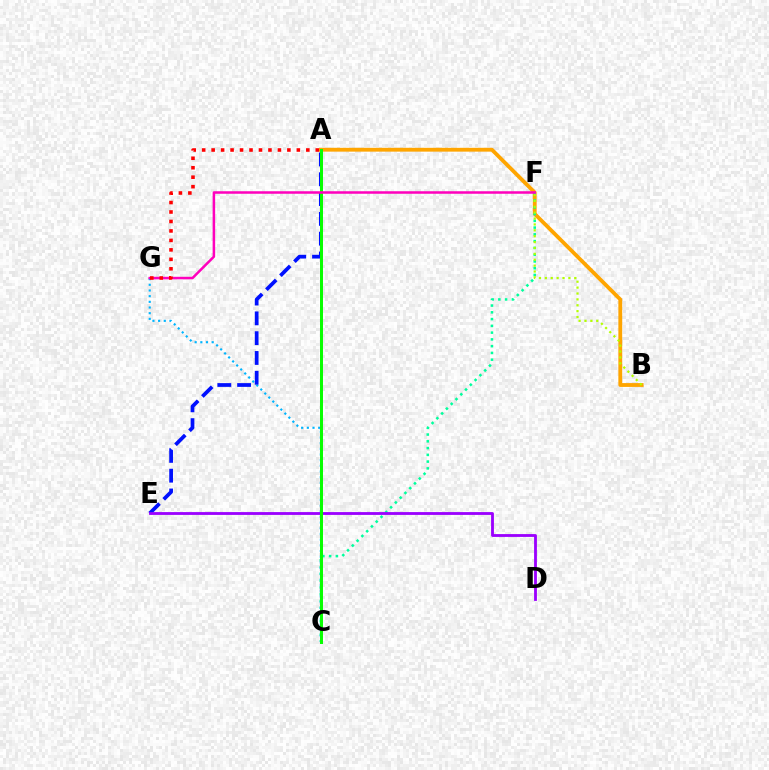{('A', 'B'): [{'color': '#ffa500', 'line_style': 'solid', 'thickness': 2.75}], ('C', 'F'): [{'color': '#00ff9d', 'line_style': 'dotted', 'thickness': 1.84}], ('B', 'F'): [{'color': '#b3ff00', 'line_style': 'dotted', 'thickness': 1.6}], ('C', 'G'): [{'color': '#00b5ff', 'line_style': 'dotted', 'thickness': 1.54}], ('A', 'E'): [{'color': '#0010ff', 'line_style': 'dashed', 'thickness': 2.69}], ('D', 'E'): [{'color': '#9b00ff', 'line_style': 'solid', 'thickness': 2.03}], ('A', 'C'): [{'color': '#08ff00', 'line_style': 'solid', 'thickness': 2.15}], ('F', 'G'): [{'color': '#ff00bd', 'line_style': 'solid', 'thickness': 1.81}], ('A', 'G'): [{'color': '#ff0000', 'line_style': 'dotted', 'thickness': 2.57}]}